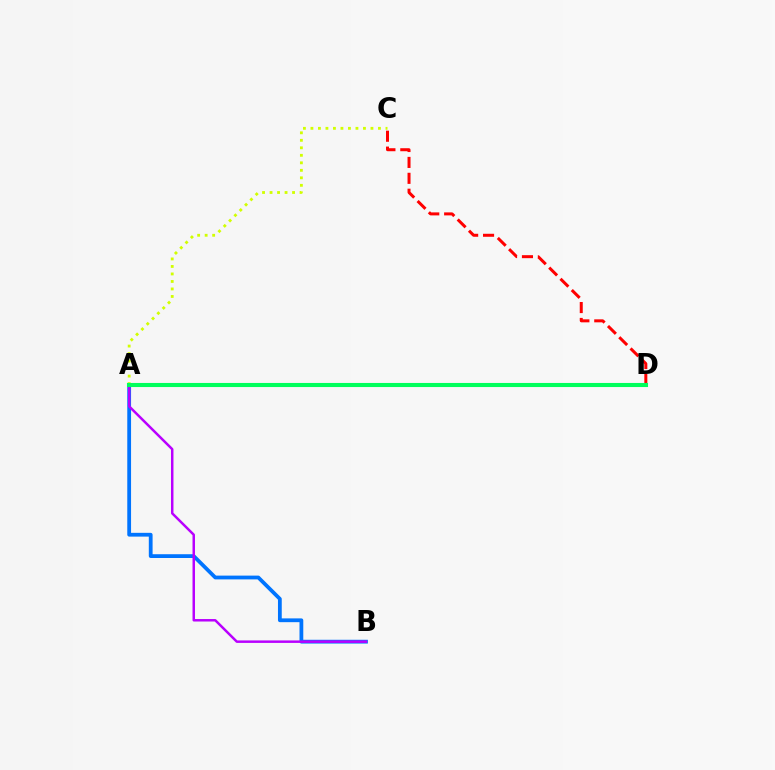{('A', 'B'): [{'color': '#0074ff', 'line_style': 'solid', 'thickness': 2.72}, {'color': '#b900ff', 'line_style': 'solid', 'thickness': 1.79}], ('C', 'D'): [{'color': '#ff0000', 'line_style': 'dashed', 'thickness': 2.16}], ('A', 'C'): [{'color': '#d1ff00', 'line_style': 'dotted', 'thickness': 2.04}], ('A', 'D'): [{'color': '#00ff5c', 'line_style': 'solid', 'thickness': 2.94}]}